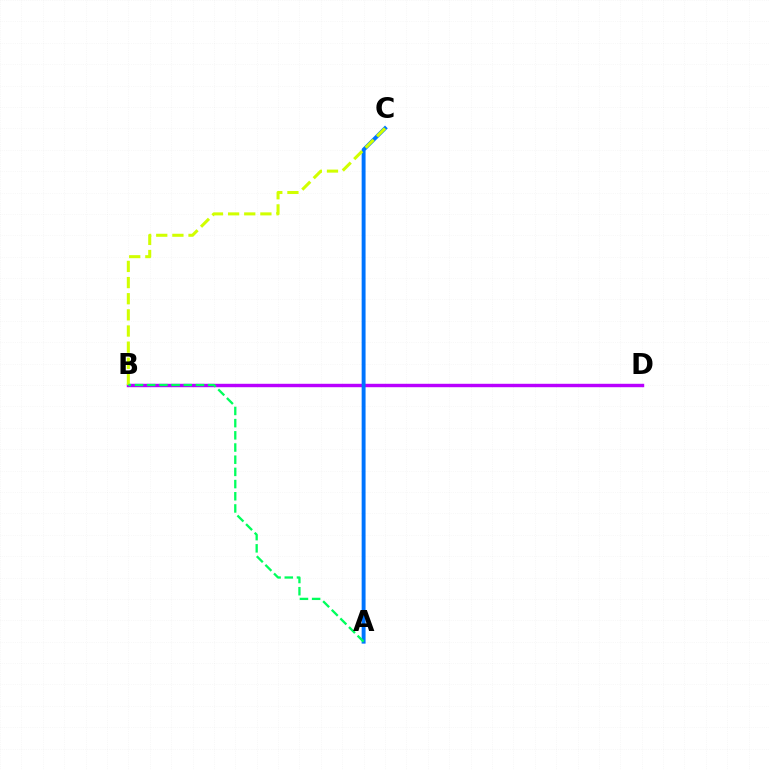{('B', 'D'): [{'color': '#ff0000', 'line_style': 'dashed', 'thickness': 2.1}, {'color': '#b900ff', 'line_style': 'solid', 'thickness': 2.46}], ('A', 'C'): [{'color': '#0074ff', 'line_style': 'solid', 'thickness': 2.82}], ('B', 'C'): [{'color': '#d1ff00', 'line_style': 'dashed', 'thickness': 2.19}], ('A', 'B'): [{'color': '#00ff5c', 'line_style': 'dashed', 'thickness': 1.66}]}